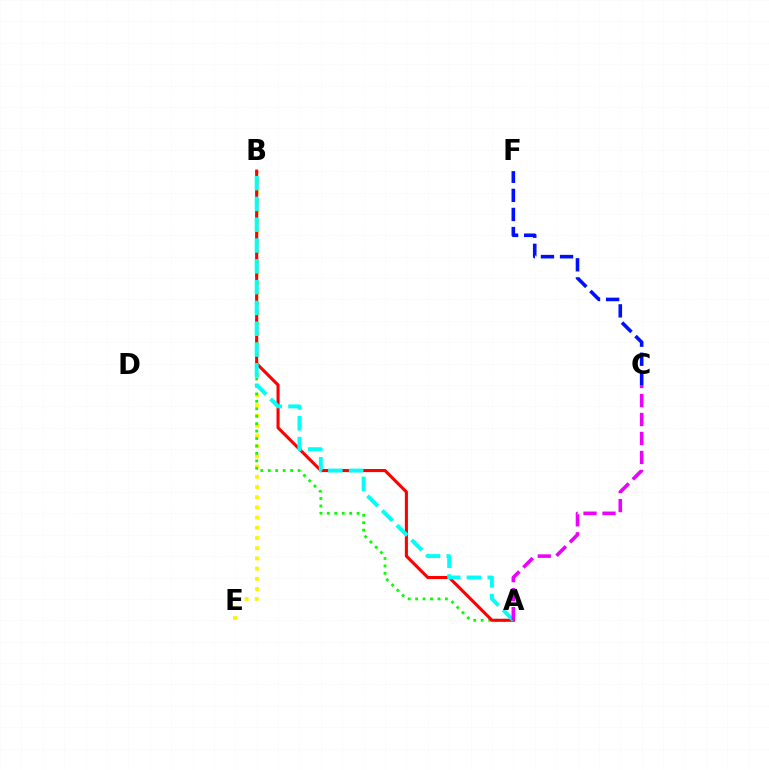{('B', 'E'): [{'color': '#fcf500', 'line_style': 'dotted', 'thickness': 2.77}], ('A', 'B'): [{'color': '#08ff00', 'line_style': 'dotted', 'thickness': 2.02}, {'color': '#ff0000', 'line_style': 'solid', 'thickness': 2.22}, {'color': '#00fff6', 'line_style': 'dashed', 'thickness': 2.83}], ('A', 'C'): [{'color': '#ee00ff', 'line_style': 'dashed', 'thickness': 2.58}], ('C', 'F'): [{'color': '#0010ff', 'line_style': 'dashed', 'thickness': 2.59}]}